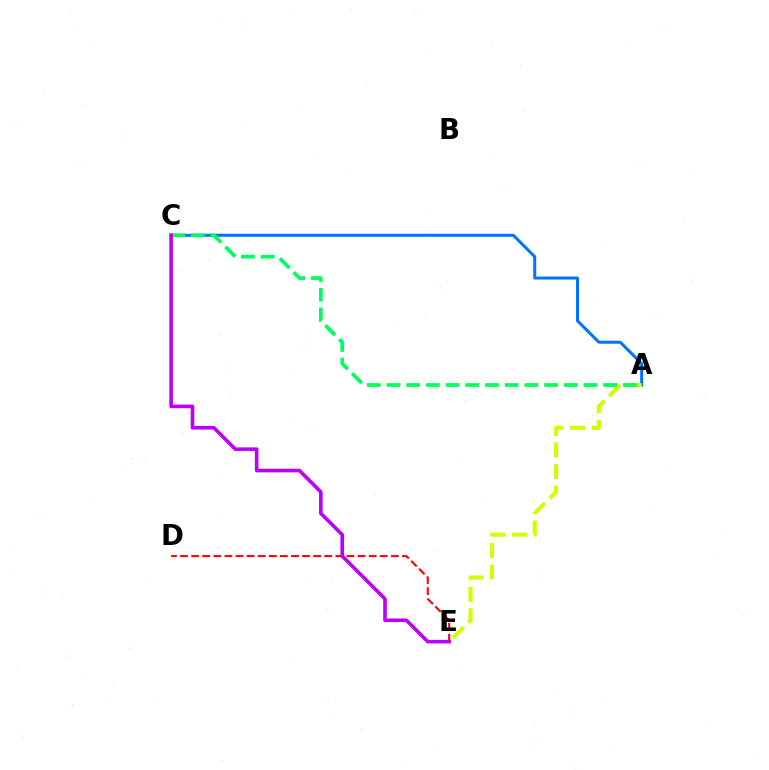{('D', 'E'): [{'color': '#ff0000', 'line_style': 'dashed', 'thickness': 1.51}], ('A', 'C'): [{'color': '#0074ff', 'line_style': 'solid', 'thickness': 2.17}, {'color': '#00ff5c', 'line_style': 'dashed', 'thickness': 2.68}], ('A', 'E'): [{'color': '#d1ff00', 'line_style': 'dashed', 'thickness': 2.95}], ('C', 'E'): [{'color': '#b900ff', 'line_style': 'solid', 'thickness': 2.59}]}